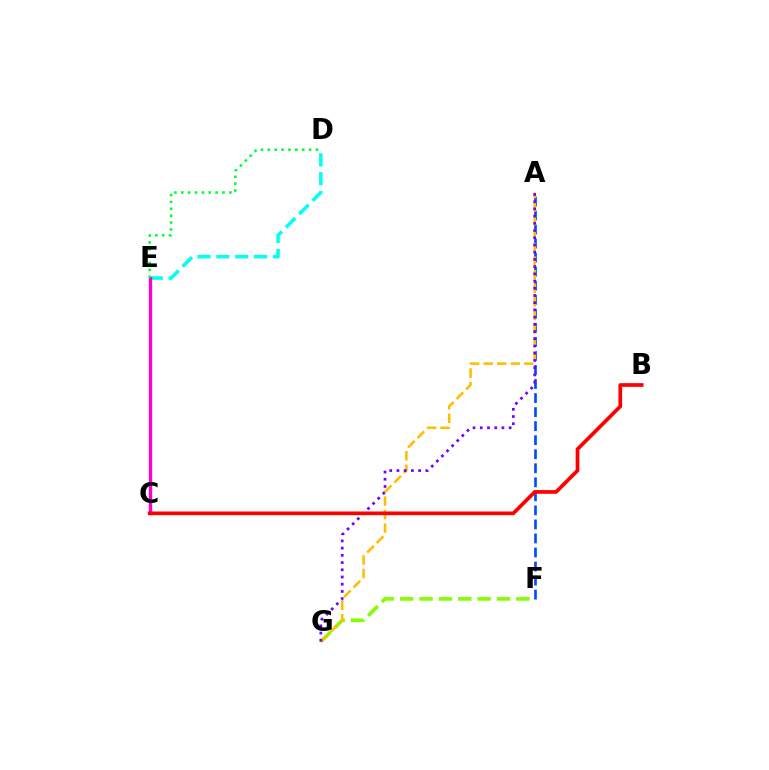{('D', 'E'): [{'color': '#00fff6', 'line_style': 'dashed', 'thickness': 2.56}, {'color': '#00ff39', 'line_style': 'dotted', 'thickness': 1.87}], ('A', 'F'): [{'color': '#004bff', 'line_style': 'dashed', 'thickness': 1.91}], ('F', 'G'): [{'color': '#84ff00', 'line_style': 'dashed', 'thickness': 2.63}], ('C', 'E'): [{'color': '#ff00cf', 'line_style': 'solid', 'thickness': 2.41}], ('A', 'G'): [{'color': '#ffbd00', 'line_style': 'dashed', 'thickness': 1.84}, {'color': '#7200ff', 'line_style': 'dotted', 'thickness': 1.96}], ('B', 'C'): [{'color': '#ff0000', 'line_style': 'solid', 'thickness': 2.67}]}